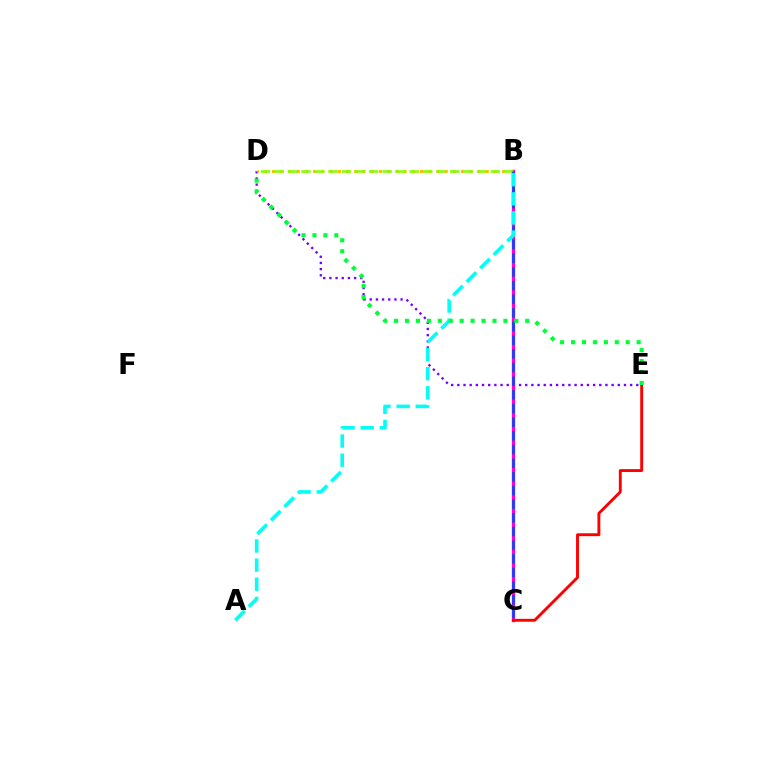{('D', 'E'): [{'color': '#7200ff', 'line_style': 'dotted', 'thickness': 1.68}, {'color': '#00ff39', 'line_style': 'dotted', 'thickness': 2.97}], ('B', 'D'): [{'color': '#ffbd00', 'line_style': 'dotted', 'thickness': 2.23}, {'color': '#84ff00', 'line_style': 'dashed', 'thickness': 1.84}], ('B', 'C'): [{'color': '#ff00cf', 'line_style': 'solid', 'thickness': 2.39}, {'color': '#004bff', 'line_style': 'dashed', 'thickness': 1.86}], ('C', 'E'): [{'color': '#ff0000', 'line_style': 'solid', 'thickness': 2.08}], ('A', 'B'): [{'color': '#00fff6', 'line_style': 'dashed', 'thickness': 2.6}]}